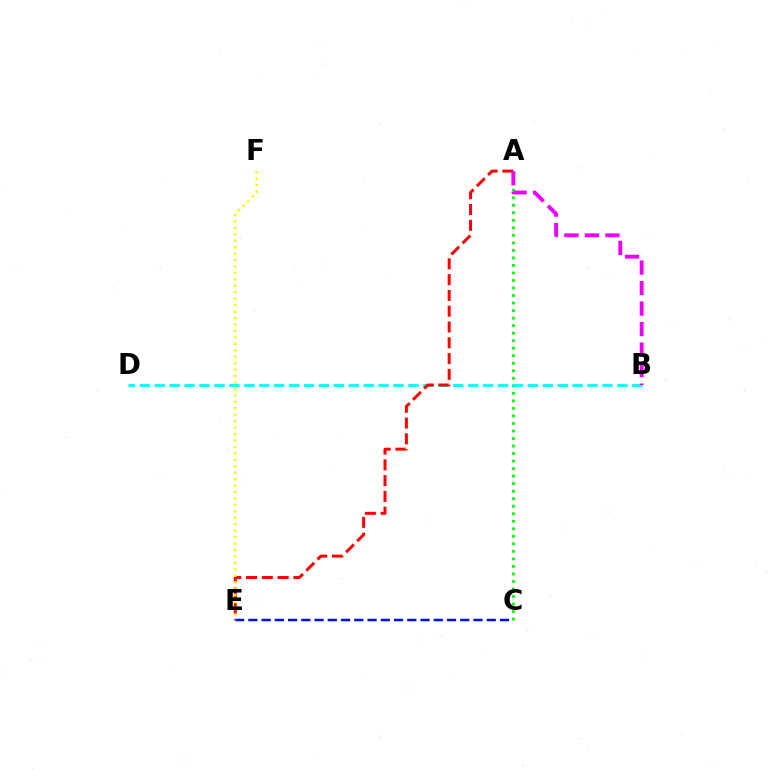{('A', 'C'): [{'color': '#08ff00', 'line_style': 'dotted', 'thickness': 2.04}], ('B', 'D'): [{'color': '#00fff6', 'line_style': 'dashed', 'thickness': 2.03}], ('A', 'E'): [{'color': '#ff0000', 'line_style': 'dashed', 'thickness': 2.15}], ('C', 'E'): [{'color': '#0010ff', 'line_style': 'dashed', 'thickness': 1.8}], ('A', 'B'): [{'color': '#ee00ff', 'line_style': 'dashed', 'thickness': 2.79}], ('E', 'F'): [{'color': '#fcf500', 'line_style': 'dotted', 'thickness': 1.75}]}